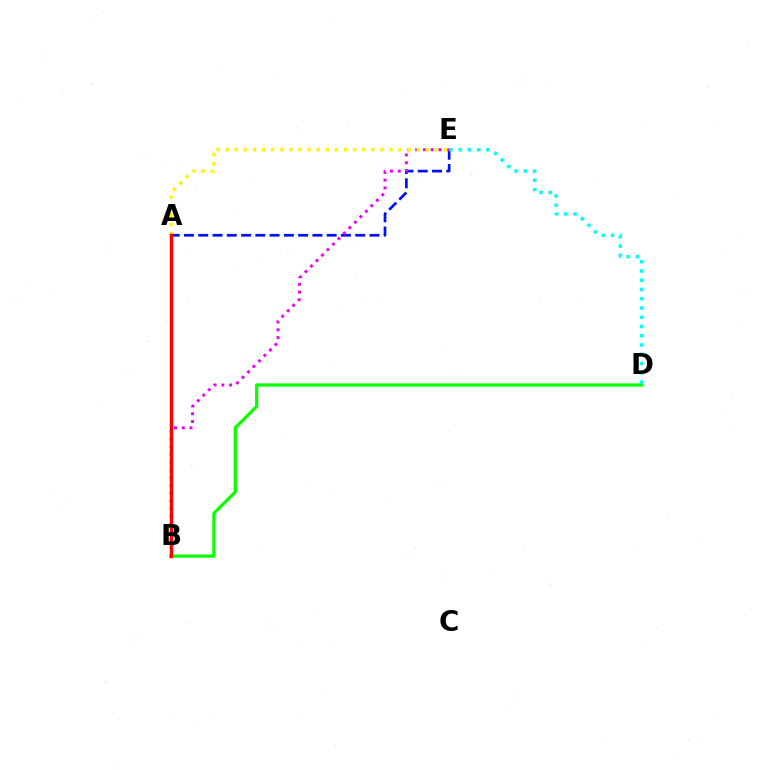{('B', 'D'): [{'color': '#08ff00', 'line_style': 'solid', 'thickness': 2.32}], ('A', 'E'): [{'color': '#0010ff', 'line_style': 'dashed', 'thickness': 1.94}, {'color': '#fcf500', 'line_style': 'dotted', 'thickness': 2.47}], ('B', 'E'): [{'color': '#ee00ff', 'line_style': 'dotted', 'thickness': 2.11}], ('A', 'B'): [{'color': '#ff0000', 'line_style': 'solid', 'thickness': 2.45}], ('D', 'E'): [{'color': '#00fff6', 'line_style': 'dotted', 'thickness': 2.51}]}